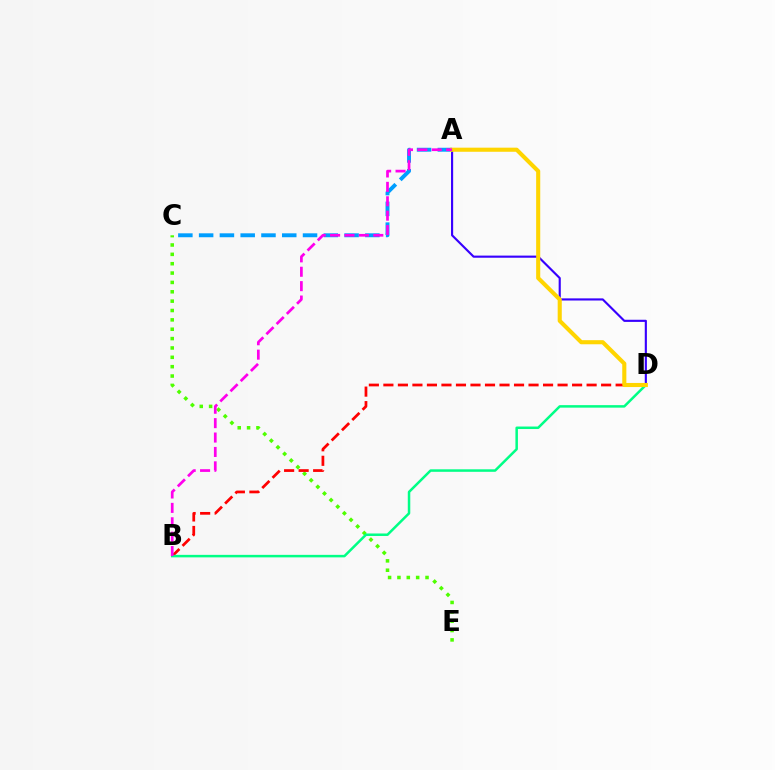{('A', 'D'): [{'color': '#3700ff', 'line_style': 'solid', 'thickness': 1.54}, {'color': '#ffd500', 'line_style': 'solid', 'thickness': 2.95}], ('A', 'C'): [{'color': '#009eff', 'line_style': 'dashed', 'thickness': 2.82}], ('C', 'E'): [{'color': '#4fff00', 'line_style': 'dotted', 'thickness': 2.54}], ('B', 'D'): [{'color': '#ff0000', 'line_style': 'dashed', 'thickness': 1.97}, {'color': '#00ff86', 'line_style': 'solid', 'thickness': 1.8}], ('A', 'B'): [{'color': '#ff00ed', 'line_style': 'dashed', 'thickness': 1.96}]}